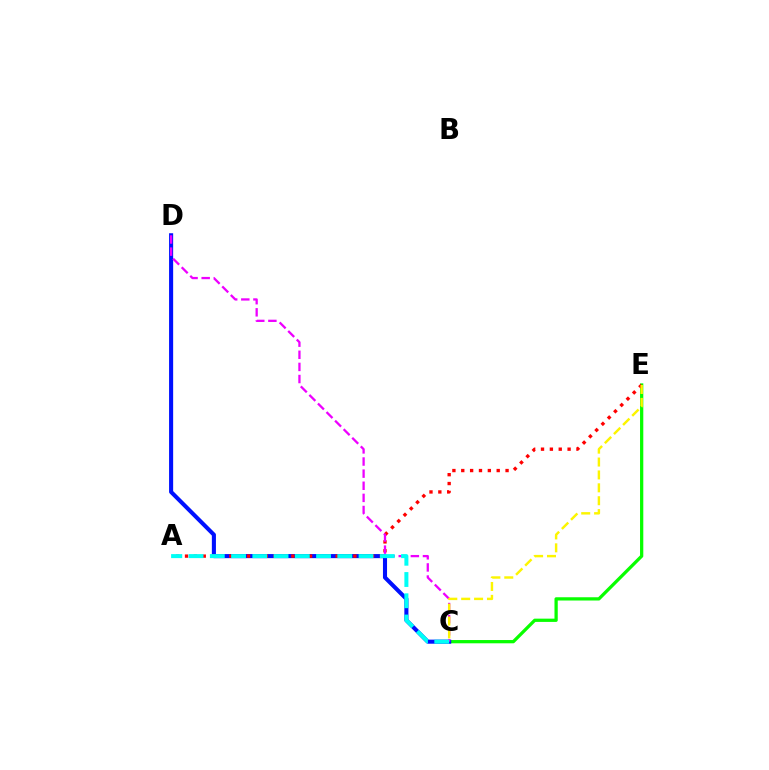{('C', 'E'): [{'color': '#08ff00', 'line_style': 'solid', 'thickness': 2.35}, {'color': '#fcf500', 'line_style': 'dashed', 'thickness': 1.75}], ('C', 'D'): [{'color': '#0010ff', 'line_style': 'solid', 'thickness': 2.94}, {'color': '#ee00ff', 'line_style': 'dashed', 'thickness': 1.65}], ('A', 'E'): [{'color': '#ff0000', 'line_style': 'dotted', 'thickness': 2.41}], ('A', 'C'): [{'color': '#00fff6', 'line_style': 'dashed', 'thickness': 2.89}]}